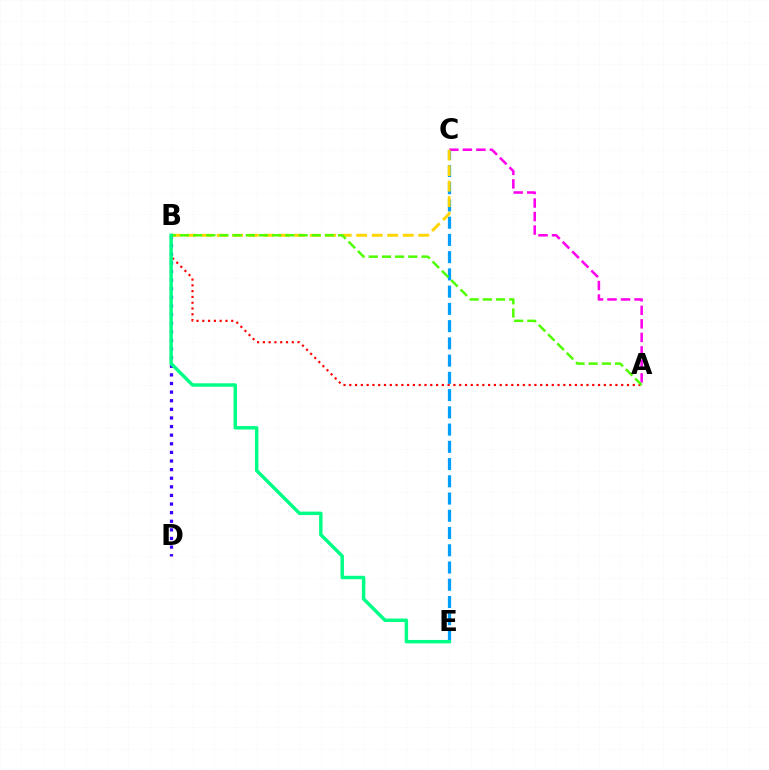{('A', 'C'): [{'color': '#ff00ed', 'line_style': 'dashed', 'thickness': 1.84}], ('B', 'D'): [{'color': '#3700ff', 'line_style': 'dotted', 'thickness': 2.34}], ('C', 'E'): [{'color': '#009eff', 'line_style': 'dashed', 'thickness': 2.34}], ('B', 'C'): [{'color': '#ffd500', 'line_style': 'dashed', 'thickness': 2.11}], ('A', 'B'): [{'color': '#ff0000', 'line_style': 'dotted', 'thickness': 1.57}, {'color': '#4fff00', 'line_style': 'dashed', 'thickness': 1.79}], ('B', 'E'): [{'color': '#00ff86', 'line_style': 'solid', 'thickness': 2.49}]}